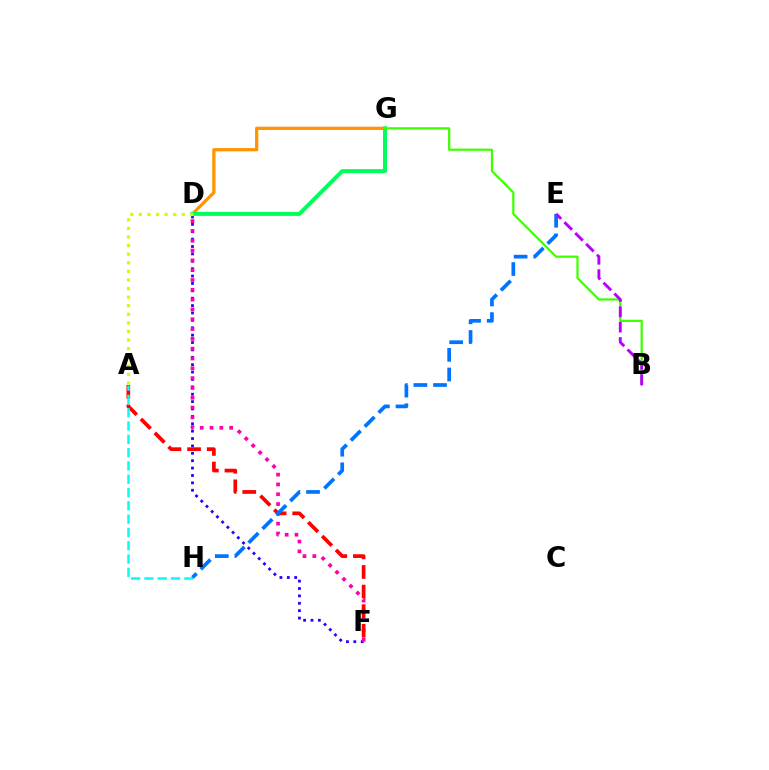{('D', 'G'): [{'color': '#ff9400', 'line_style': 'solid', 'thickness': 2.35}, {'color': '#00ff5c', 'line_style': 'solid', 'thickness': 2.87}], ('D', 'F'): [{'color': '#2500ff', 'line_style': 'dotted', 'thickness': 2.01}, {'color': '#ff00ac', 'line_style': 'dotted', 'thickness': 2.67}], ('A', 'F'): [{'color': '#ff0000', 'line_style': 'dashed', 'thickness': 2.66}], ('B', 'G'): [{'color': '#3dff00', 'line_style': 'solid', 'thickness': 1.6}], ('A', 'H'): [{'color': '#00fff6', 'line_style': 'dashed', 'thickness': 1.81}], ('A', 'D'): [{'color': '#d1ff00', 'line_style': 'dotted', 'thickness': 2.33}], ('E', 'H'): [{'color': '#0074ff', 'line_style': 'dashed', 'thickness': 2.67}], ('B', 'E'): [{'color': '#b900ff', 'line_style': 'dashed', 'thickness': 2.08}]}